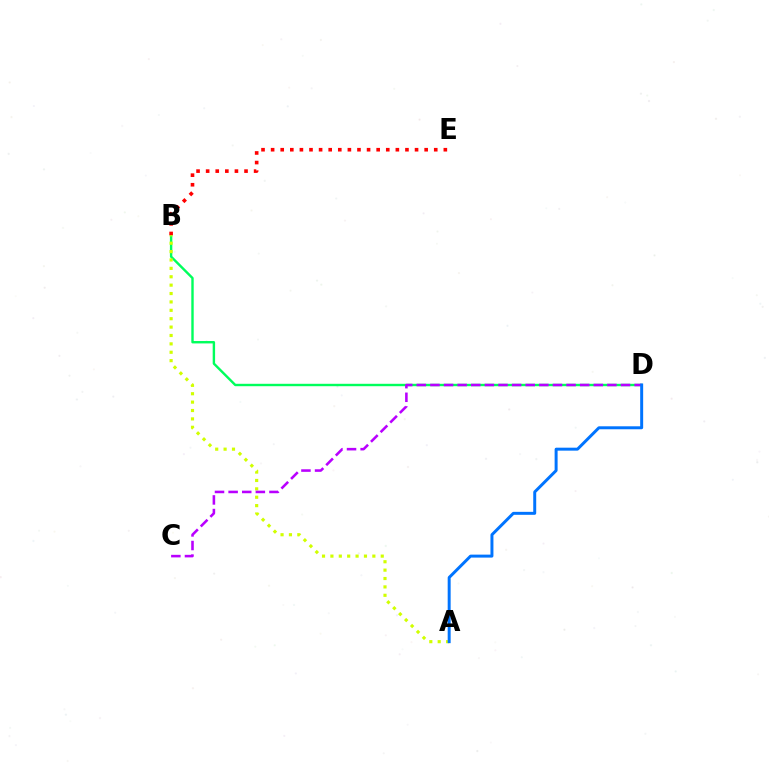{('B', 'D'): [{'color': '#00ff5c', 'line_style': 'solid', 'thickness': 1.73}], ('B', 'E'): [{'color': '#ff0000', 'line_style': 'dotted', 'thickness': 2.61}], ('A', 'B'): [{'color': '#d1ff00', 'line_style': 'dotted', 'thickness': 2.28}], ('C', 'D'): [{'color': '#b900ff', 'line_style': 'dashed', 'thickness': 1.85}], ('A', 'D'): [{'color': '#0074ff', 'line_style': 'solid', 'thickness': 2.14}]}